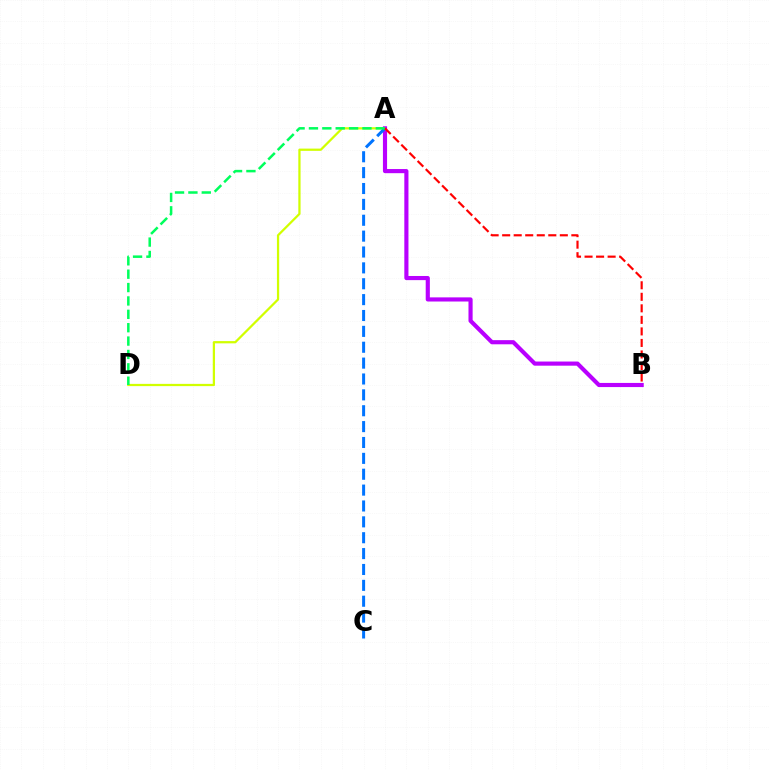{('A', 'D'): [{'color': '#d1ff00', 'line_style': 'solid', 'thickness': 1.62}, {'color': '#00ff5c', 'line_style': 'dashed', 'thickness': 1.82}], ('A', 'B'): [{'color': '#b900ff', 'line_style': 'solid', 'thickness': 2.98}, {'color': '#ff0000', 'line_style': 'dashed', 'thickness': 1.57}], ('A', 'C'): [{'color': '#0074ff', 'line_style': 'dashed', 'thickness': 2.16}]}